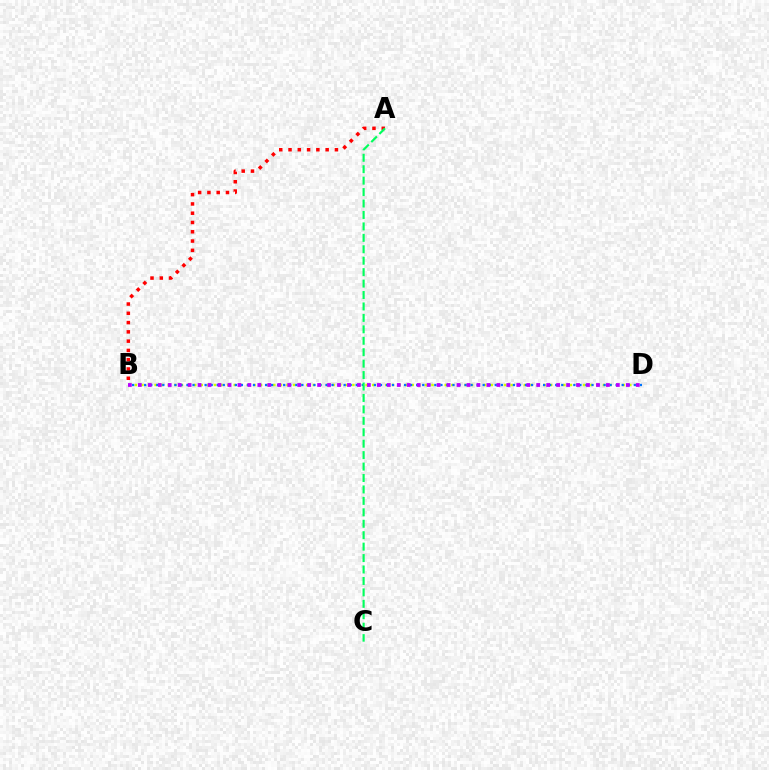{('B', 'D'): [{'color': '#d1ff00', 'line_style': 'dotted', 'thickness': 1.79}, {'color': '#0074ff', 'line_style': 'dotted', 'thickness': 1.64}, {'color': '#b900ff', 'line_style': 'dotted', 'thickness': 2.71}], ('A', 'B'): [{'color': '#ff0000', 'line_style': 'dotted', 'thickness': 2.52}], ('A', 'C'): [{'color': '#00ff5c', 'line_style': 'dashed', 'thickness': 1.55}]}